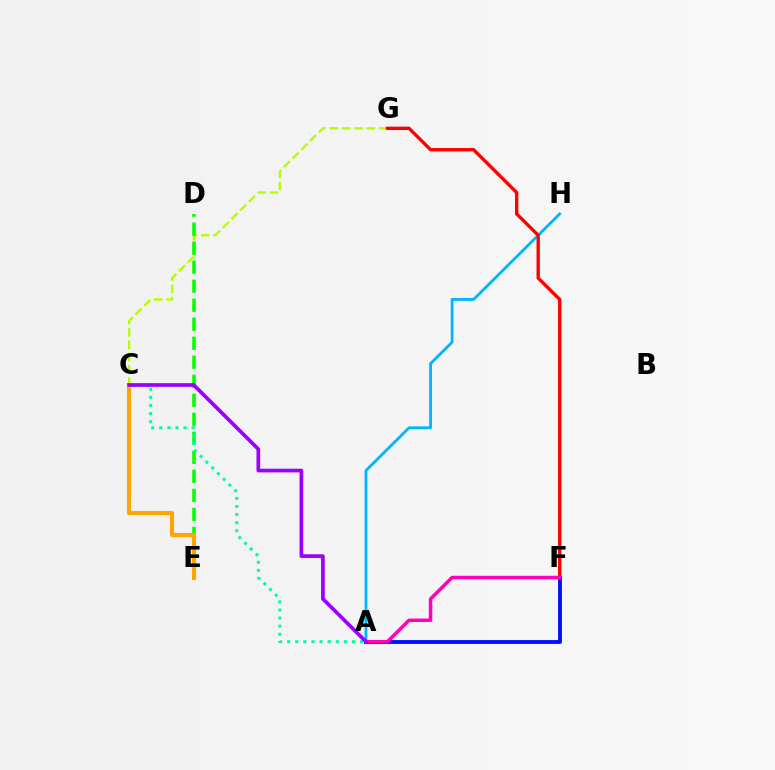{('C', 'G'): [{'color': '#b3ff00', 'line_style': 'dashed', 'thickness': 1.68}], ('D', 'E'): [{'color': '#08ff00', 'line_style': 'dashed', 'thickness': 2.58}], ('A', 'C'): [{'color': '#00ff9d', 'line_style': 'dotted', 'thickness': 2.2}, {'color': '#9b00ff', 'line_style': 'solid', 'thickness': 2.67}], ('A', 'H'): [{'color': '#00b5ff', 'line_style': 'solid', 'thickness': 2.02}], ('F', 'G'): [{'color': '#ff0000', 'line_style': 'solid', 'thickness': 2.41}], ('A', 'F'): [{'color': '#0010ff', 'line_style': 'solid', 'thickness': 2.77}, {'color': '#ff00bd', 'line_style': 'solid', 'thickness': 2.5}], ('C', 'E'): [{'color': '#ffa500', 'line_style': 'solid', 'thickness': 2.97}]}